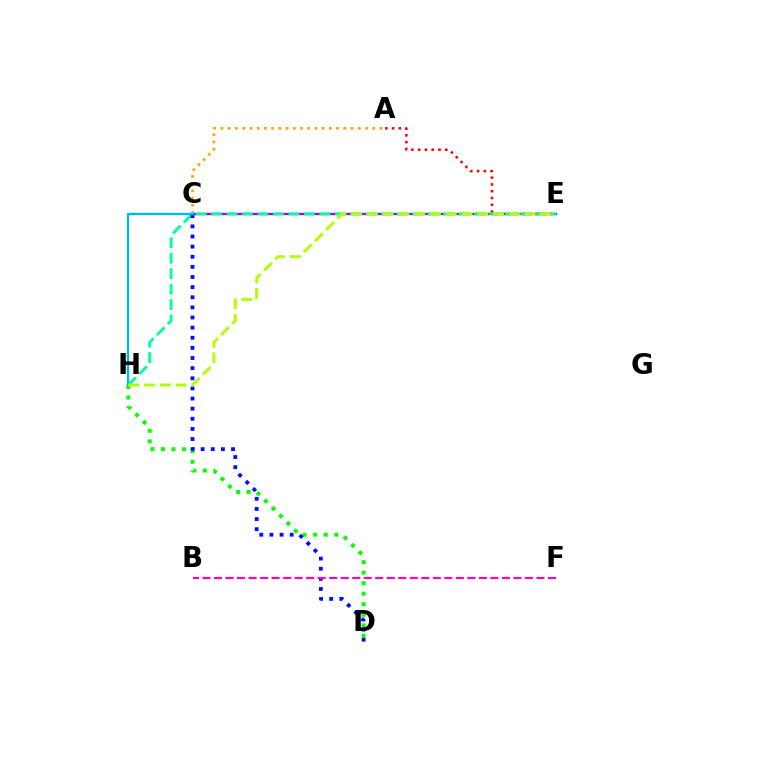{('C', 'E'): [{'color': '#9b00ff', 'line_style': 'solid', 'thickness': 1.67}], ('A', 'E'): [{'color': '#ff0000', 'line_style': 'dotted', 'thickness': 1.84}], ('A', 'C'): [{'color': '#ffa500', 'line_style': 'dotted', 'thickness': 1.96}], ('D', 'H'): [{'color': '#08ff00', 'line_style': 'dotted', 'thickness': 2.86}], ('E', 'H'): [{'color': '#00ff9d', 'line_style': 'dashed', 'thickness': 2.1}, {'color': '#b3ff00', 'line_style': 'dashed', 'thickness': 2.14}], ('C', 'D'): [{'color': '#0010ff', 'line_style': 'dotted', 'thickness': 2.75}], ('C', 'H'): [{'color': '#00b5ff', 'line_style': 'solid', 'thickness': 1.68}], ('B', 'F'): [{'color': '#ff00bd', 'line_style': 'dashed', 'thickness': 1.56}]}